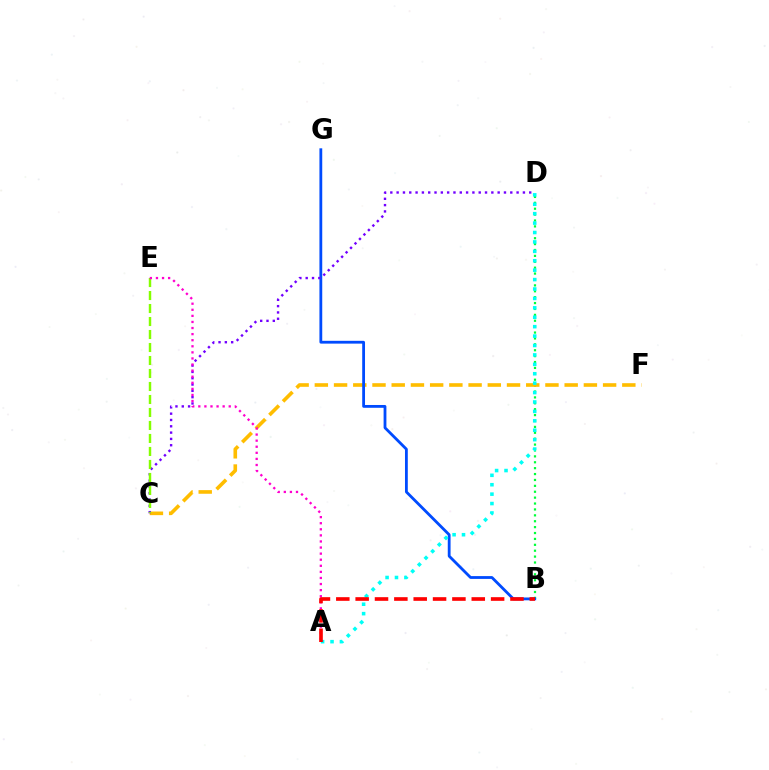{('B', 'D'): [{'color': '#00ff39', 'line_style': 'dotted', 'thickness': 1.6}], ('C', 'F'): [{'color': '#ffbd00', 'line_style': 'dashed', 'thickness': 2.61}], ('B', 'G'): [{'color': '#004bff', 'line_style': 'solid', 'thickness': 2.02}], ('A', 'D'): [{'color': '#00fff6', 'line_style': 'dotted', 'thickness': 2.56}], ('C', 'D'): [{'color': '#7200ff', 'line_style': 'dotted', 'thickness': 1.72}], ('C', 'E'): [{'color': '#84ff00', 'line_style': 'dashed', 'thickness': 1.77}], ('A', 'E'): [{'color': '#ff00cf', 'line_style': 'dotted', 'thickness': 1.65}], ('A', 'B'): [{'color': '#ff0000', 'line_style': 'dashed', 'thickness': 2.63}]}